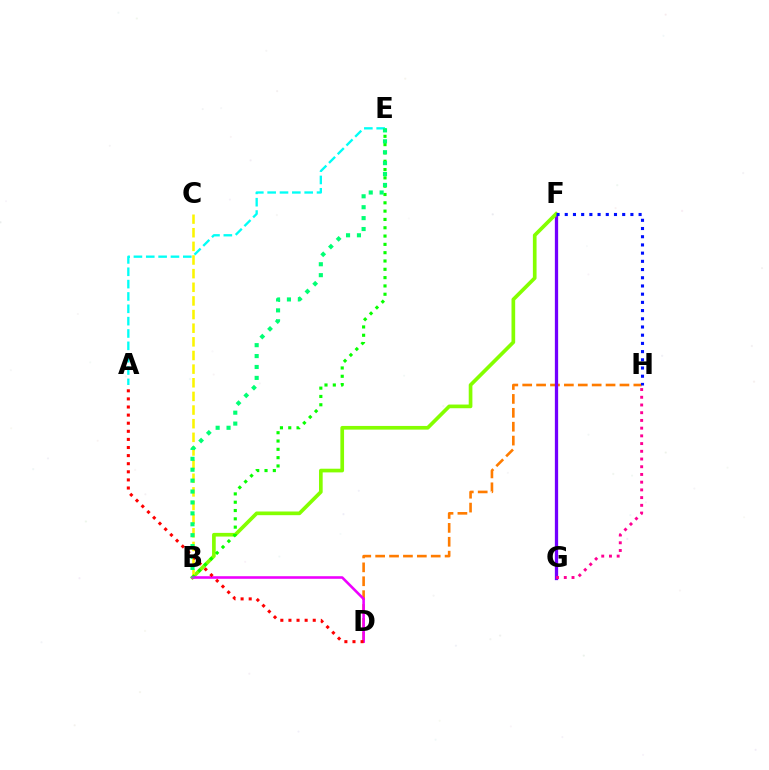{('D', 'H'): [{'color': '#ff7c00', 'line_style': 'dashed', 'thickness': 1.89}], ('F', 'G'): [{'color': '#008cff', 'line_style': 'dotted', 'thickness': 2.13}, {'color': '#7200ff', 'line_style': 'solid', 'thickness': 2.36}], ('B', 'F'): [{'color': '#84ff00', 'line_style': 'solid', 'thickness': 2.65}], ('F', 'H'): [{'color': '#0010ff', 'line_style': 'dotted', 'thickness': 2.23}], ('B', 'C'): [{'color': '#fcf500', 'line_style': 'dashed', 'thickness': 1.85}], ('G', 'H'): [{'color': '#ff0094', 'line_style': 'dotted', 'thickness': 2.1}], ('B', 'E'): [{'color': '#08ff00', 'line_style': 'dotted', 'thickness': 2.26}, {'color': '#00ff74', 'line_style': 'dotted', 'thickness': 2.96}], ('B', 'D'): [{'color': '#ee00ff', 'line_style': 'solid', 'thickness': 1.86}], ('A', 'E'): [{'color': '#00fff6', 'line_style': 'dashed', 'thickness': 1.68}], ('A', 'D'): [{'color': '#ff0000', 'line_style': 'dotted', 'thickness': 2.2}]}